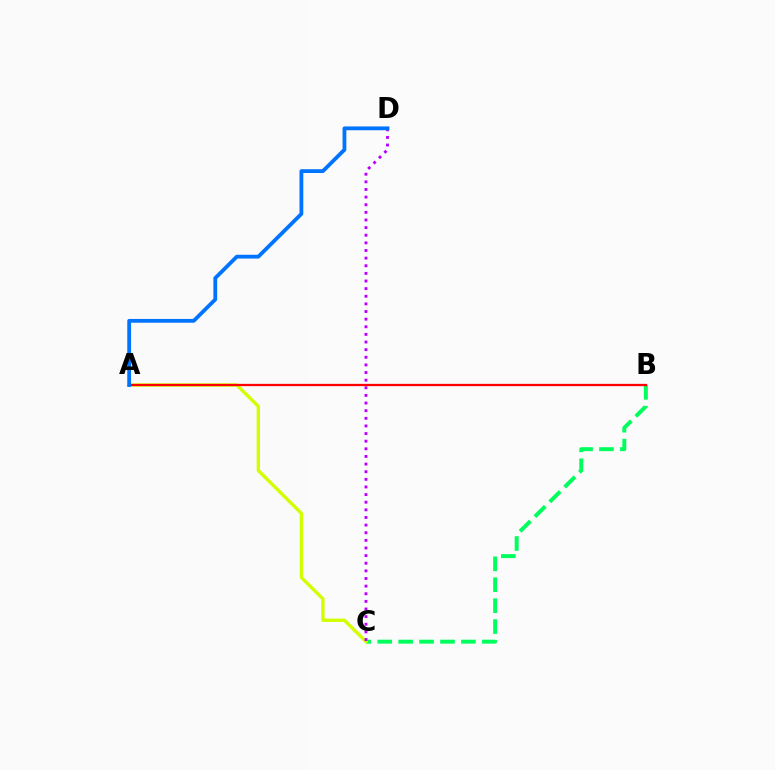{('B', 'C'): [{'color': '#00ff5c', 'line_style': 'dashed', 'thickness': 2.84}], ('A', 'C'): [{'color': '#d1ff00', 'line_style': 'solid', 'thickness': 2.41}], ('C', 'D'): [{'color': '#b900ff', 'line_style': 'dotted', 'thickness': 2.07}], ('A', 'B'): [{'color': '#ff0000', 'line_style': 'solid', 'thickness': 1.64}], ('A', 'D'): [{'color': '#0074ff', 'line_style': 'solid', 'thickness': 2.74}]}